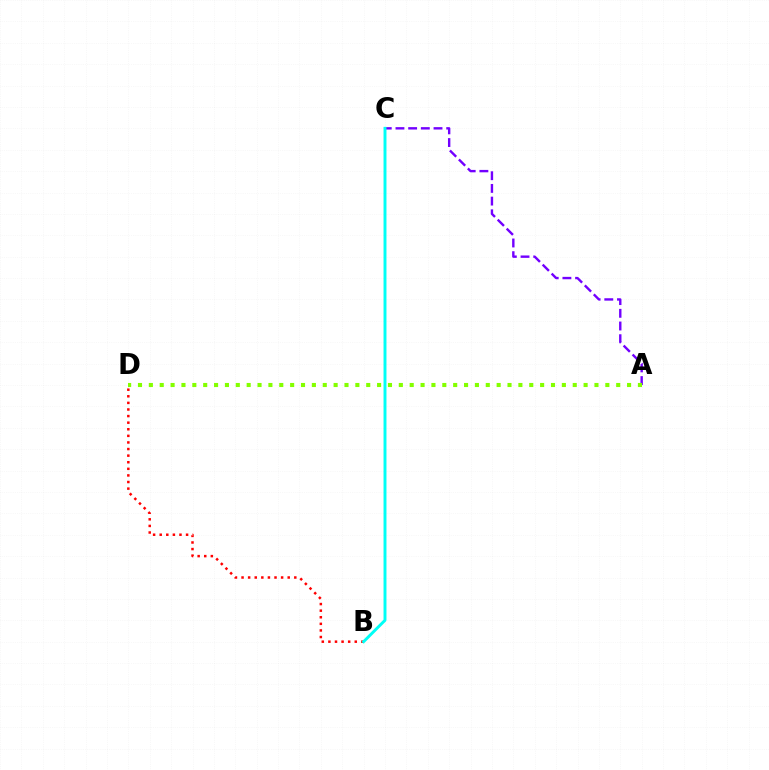{('A', 'C'): [{'color': '#7200ff', 'line_style': 'dashed', 'thickness': 1.72}], ('B', 'D'): [{'color': '#ff0000', 'line_style': 'dotted', 'thickness': 1.79}], ('A', 'D'): [{'color': '#84ff00', 'line_style': 'dotted', 'thickness': 2.95}], ('B', 'C'): [{'color': '#00fff6', 'line_style': 'solid', 'thickness': 2.11}]}